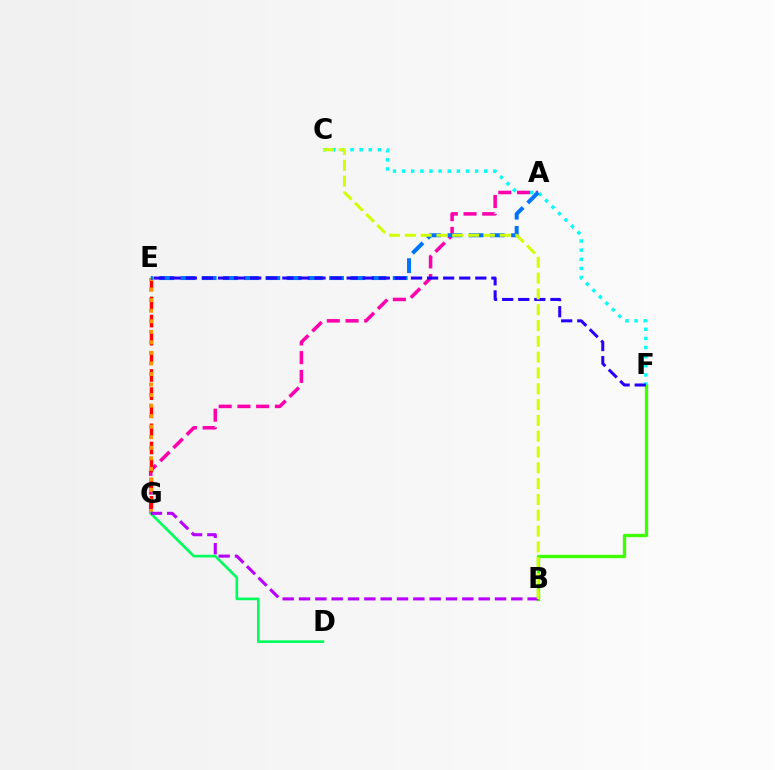{('B', 'F'): [{'color': '#3dff00', 'line_style': 'solid', 'thickness': 2.41}], ('C', 'F'): [{'color': '#00fff6', 'line_style': 'dotted', 'thickness': 2.48}], ('A', 'G'): [{'color': '#ff00ac', 'line_style': 'dashed', 'thickness': 2.54}], ('E', 'G'): [{'color': '#ff0000', 'line_style': 'dashed', 'thickness': 2.46}, {'color': '#ff9400', 'line_style': 'dotted', 'thickness': 2.86}], ('A', 'E'): [{'color': '#0074ff', 'line_style': 'dashed', 'thickness': 2.88}], ('E', 'F'): [{'color': '#2500ff', 'line_style': 'dashed', 'thickness': 2.18}], ('D', 'G'): [{'color': '#00ff5c', 'line_style': 'solid', 'thickness': 1.92}], ('B', 'G'): [{'color': '#b900ff', 'line_style': 'dashed', 'thickness': 2.22}], ('B', 'C'): [{'color': '#d1ff00', 'line_style': 'dashed', 'thickness': 2.15}]}